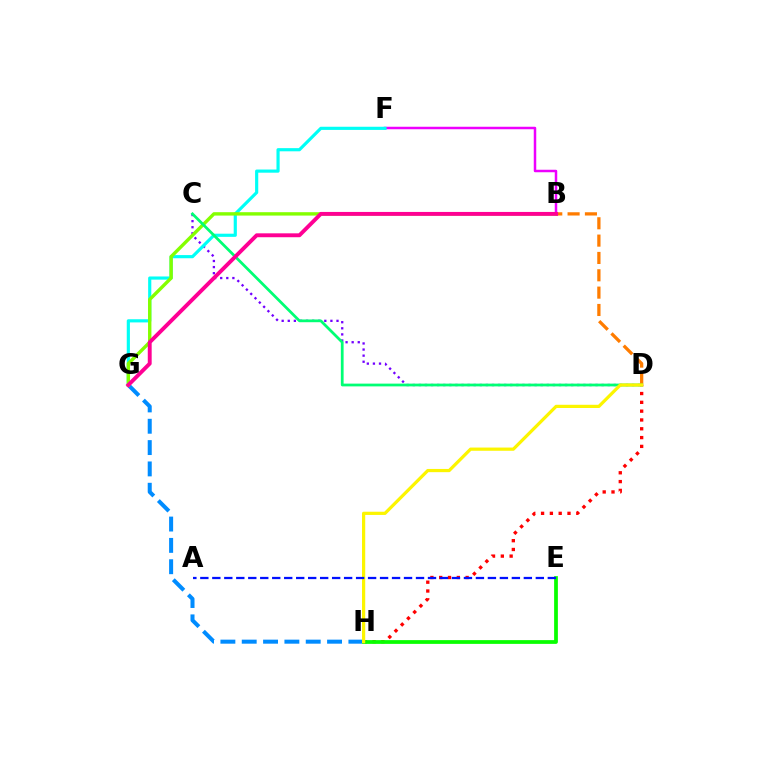{('B', 'D'): [{'color': '#ff7c00', 'line_style': 'dashed', 'thickness': 2.36}], ('D', 'H'): [{'color': '#ff0000', 'line_style': 'dotted', 'thickness': 2.39}, {'color': '#fcf500', 'line_style': 'solid', 'thickness': 2.31}], ('B', 'F'): [{'color': '#ee00ff', 'line_style': 'solid', 'thickness': 1.79}], ('C', 'D'): [{'color': '#7200ff', 'line_style': 'dotted', 'thickness': 1.66}, {'color': '#00ff74', 'line_style': 'solid', 'thickness': 1.98}], ('G', 'H'): [{'color': '#008cff', 'line_style': 'dashed', 'thickness': 2.9}], ('F', 'G'): [{'color': '#00fff6', 'line_style': 'solid', 'thickness': 2.28}], ('B', 'G'): [{'color': '#84ff00', 'line_style': 'solid', 'thickness': 2.44}, {'color': '#ff0094', 'line_style': 'solid', 'thickness': 2.81}], ('E', 'H'): [{'color': '#08ff00', 'line_style': 'solid', 'thickness': 2.7}], ('A', 'E'): [{'color': '#0010ff', 'line_style': 'dashed', 'thickness': 1.63}]}